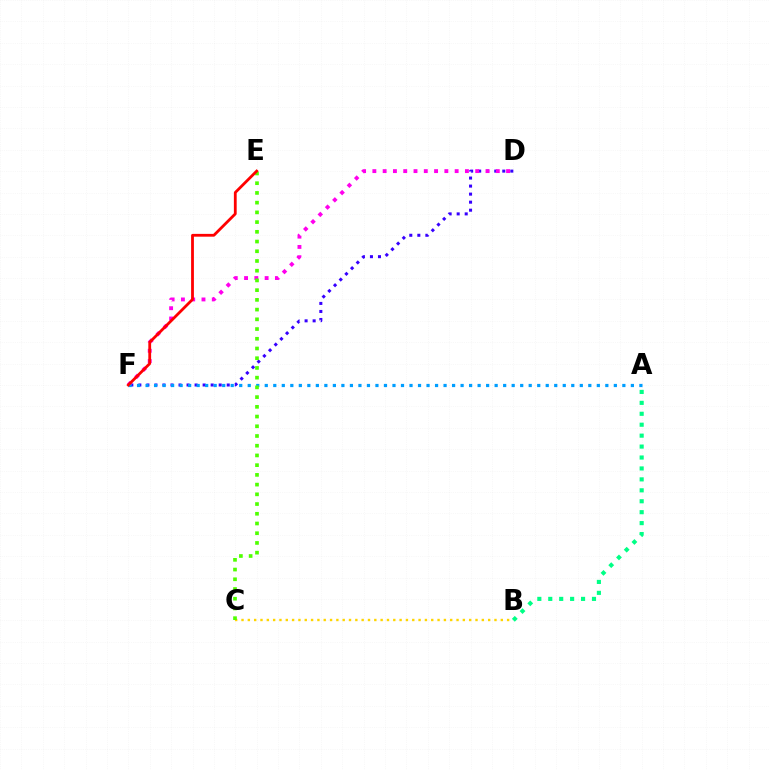{('D', 'F'): [{'color': '#3700ff', 'line_style': 'dotted', 'thickness': 2.18}, {'color': '#ff00ed', 'line_style': 'dotted', 'thickness': 2.79}], ('A', 'F'): [{'color': '#009eff', 'line_style': 'dotted', 'thickness': 2.31}], ('A', 'B'): [{'color': '#00ff86', 'line_style': 'dotted', 'thickness': 2.97}], ('B', 'C'): [{'color': '#ffd500', 'line_style': 'dotted', 'thickness': 1.72}], ('C', 'E'): [{'color': '#4fff00', 'line_style': 'dotted', 'thickness': 2.64}], ('E', 'F'): [{'color': '#ff0000', 'line_style': 'solid', 'thickness': 2.01}]}